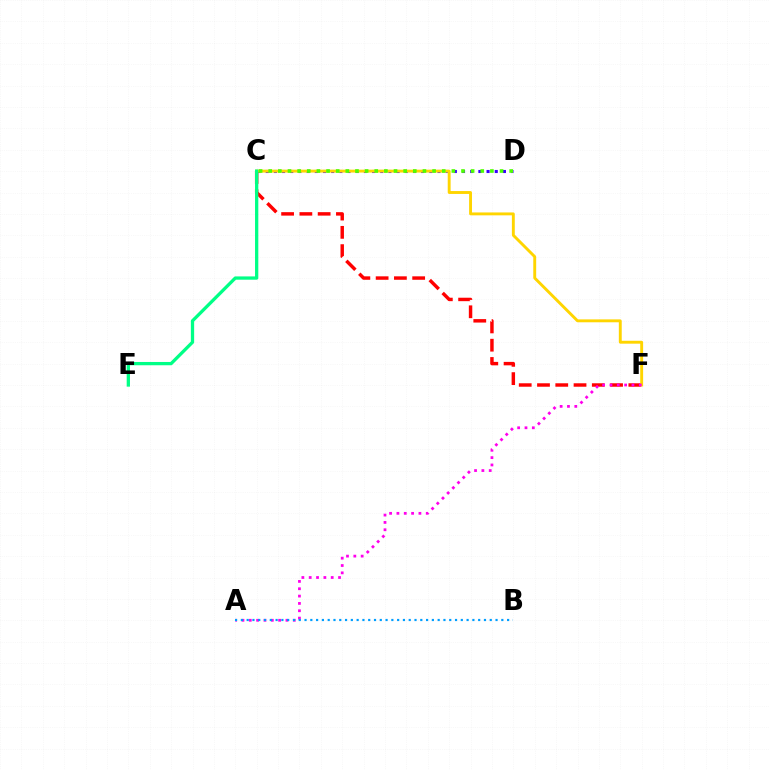{('C', 'F'): [{'color': '#ff0000', 'line_style': 'dashed', 'thickness': 2.48}, {'color': '#ffd500', 'line_style': 'solid', 'thickness': 2.09}], ('C', 'D'): [{'color': '#3700ff', 'line_style': 'dotted', 'thickness': 2.22}, {'color': '#4fff00', 'line_style': 'dotted', 'thickness': 2.62}], ('C', 'E'): [{'color': '#00ff86', 'line_style': 'solid', 'thickness': 2.37}], ('A', 'F'): [{'color': '#ff00ed', 'line_style': 'dotted', 'thickness': 1.99}], ('A', 'B'): [{'color': '#009eff', 'line_style': 'dotted', 'thickness': 1.57}]}